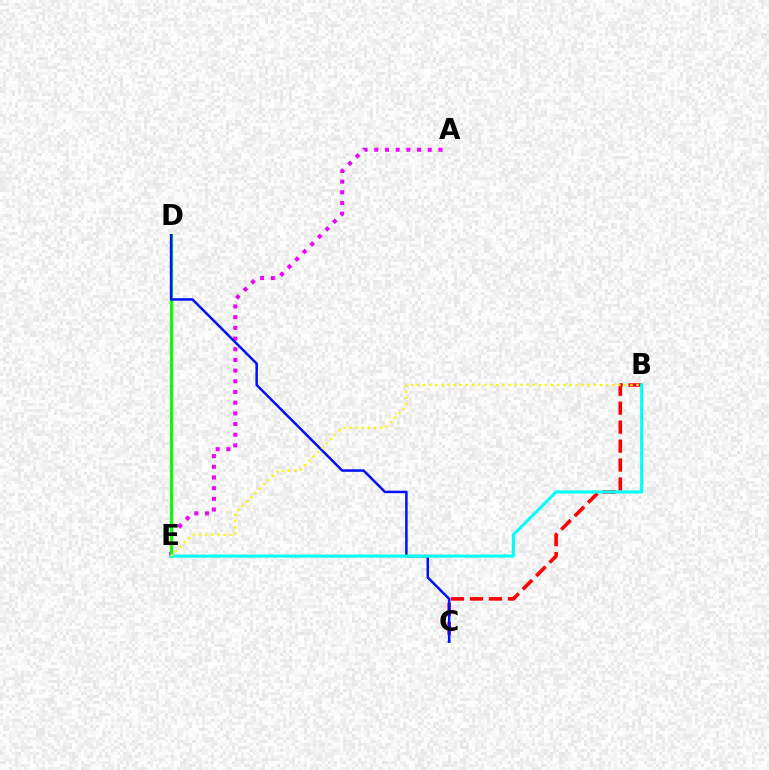{('A', 'E'): [{'color': '#ee00ff', 'line_style': 'dotted', 'thickness': 2.9}], ('B', 'C'): [{'color': '#ff0000', 'line_style': 'dashed', 'thickness': 2.58}], ('D', 'E'): [{'color': '#08ff00', 'line_style': 'solid', 'thickness': 2.25}], ('C', 'D'): [{'color': '#0010ff', 'line_style': 'solid', 'thickness': 1.8}], ('B', 'E'): [{'color': '#00fff6', 'line_style': 'solid', 'thickness': 2.2}, {'color': '#fcf500', 'line_style': 'dotted', 'thickness': 1.66}]}